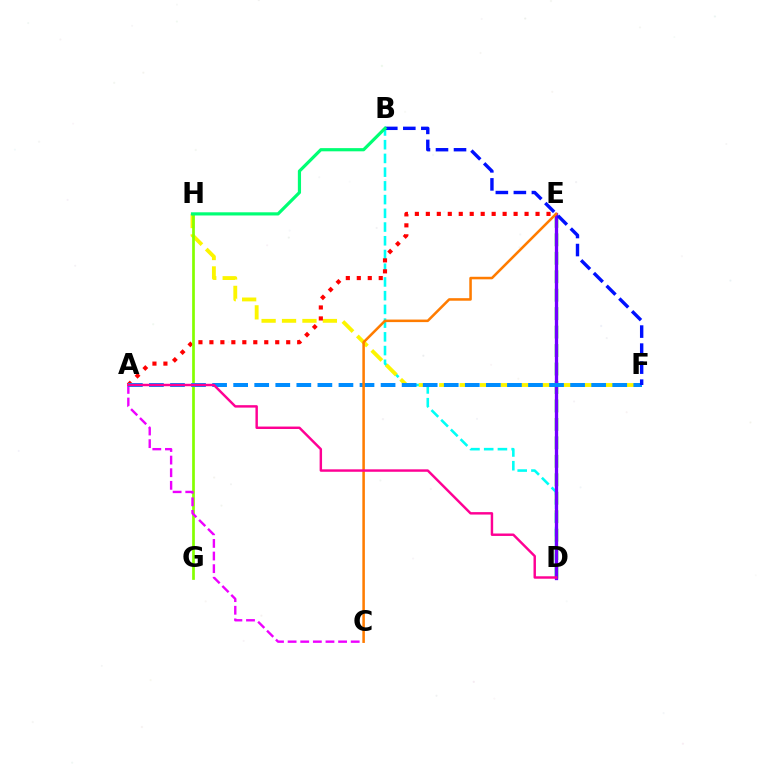{('D', 'E'): [{'color': '#08ff00', 'line_style': 'dashed', 'thickness': 2.51}, {'color': '#7200ff', 'line_style': 'solid', 'thickness': 2.38}], ('B', 'D'): [{'color': '#00fff6', 'line_style': 'dashed', 'thickness': 1.86}], ('F', 'H'): [{'color': '#fcf500', 'line_style': 'dashed', 'thickness': 2.77}], ('A', 'E'): [{'color': '#ff0000', 'line_style': 'dotted', 'thickness': 2.98}], ('G', 'H'): [{'color': '#84ff00', 'line_style': 'solid', 'thickness': 1.95}], ('A', 'C'): [{'color': '#ee00ff', 'line_style': 'dashed', 'thickness': 1.71}], ('A', 'F'): [{'color': '#008cff', 'line_style': 'dashed', 'thickness': 2.86}], ('C', 'E'): [{'color': '#ff7c00', 'line_style': 'solid', 'thickness': 1.83}], ('A', 'D'): [{'color': '#ff0094', 'line_style': 'solid', 'thickness': 1.76}], ('B', 'F'): [{'color': '#0010ff', 'line_style': 'dashed', 'thickness': 2.45}], ('B', 'H'): [{'color': '#00ff74', 'line_style': 'solid', 'thickness': 2.29}]}